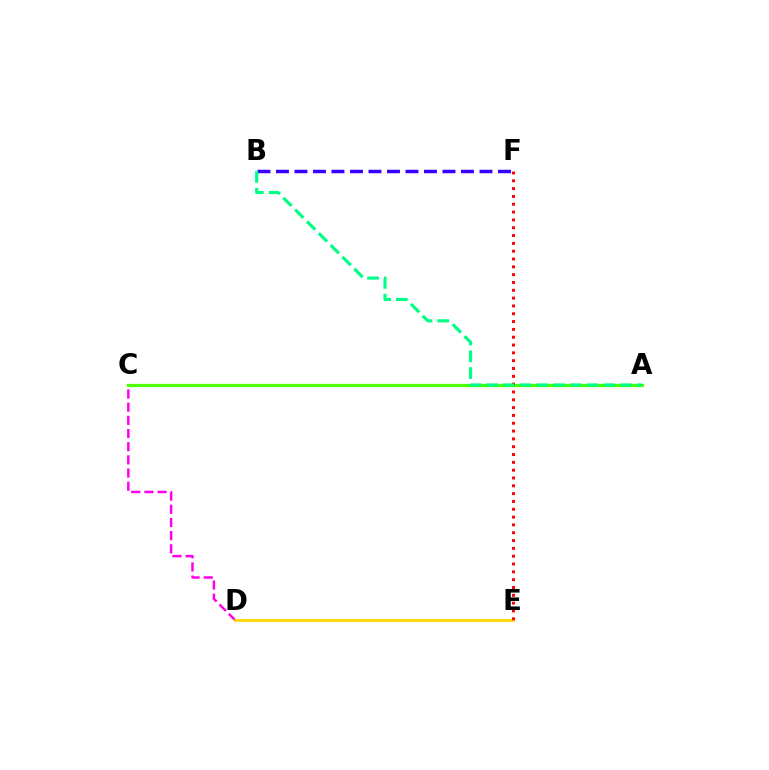{('C', 'D'): [{'color': '#ff00ed', 'line_style': 'dashed', 'thickness': 1.79}], ('D', 'E'): [{'color': '#ffd500', 'line_style': 'solid', 'thickness': 2.0}], ('A', 'C'): [{'color': '#009eff', 'line_style': 'dashed', 'thickness': 2.03}, {'color': '#4fff00', 'line_style': 'solid', 'thickness': 2.34}], ('B', 'F'): [{'color': '#3700ff', 'line_style': 'dashed', 'thickness': 2.51}], ('E', 'F'): [{'color': '#ff0000', 'line_style': 'dotted', 'thickness': 2.12}], ('A', 'B'): [{'color': '#00ff86', 'line_style': 'dashed', 'thickness': 2.27}]}